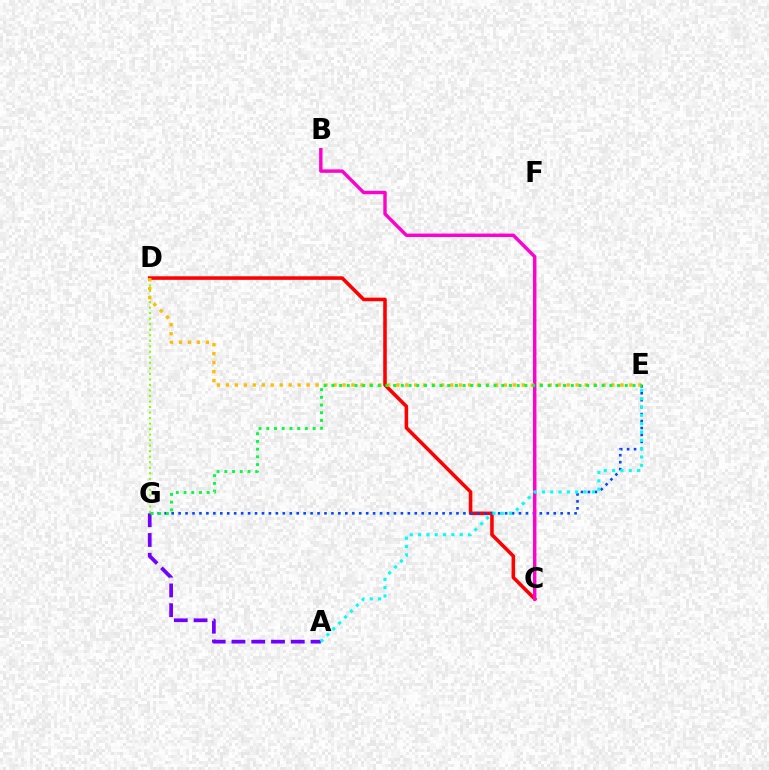{('C', 'D'): [{'color': '#ff0000', 'line_style': 'solid', 'thickness': 2.56}], ('E', 'G'): [{'color': '#004bff', 'line_style': 'dotted', 'thickness': 1.89}, {'color': '#00ff39', 'line_style': 'dotted', 'thickness': 2.1}], ('B', 'C'): [{'color': '#ff00cf', 'line_style': 'solid', 'thickness': 2.46}], ('D', 'G'): [{'color': '#84ff00', 'line_style': 'dotted', 'thickness': 1.5}], ('D', 'E'): [{'color': '#ffbd00', 'line_style': 'dotted', 'thickness': 2.44}], ('A', 'G'): [{'color': '#7200ff', 'line_style': 'dashed', 'thickness': 2.69}], ('A', 'E'): [{'color': '#00fff6', 'line_style': 'dotted', 'thickness': 2.26}]}